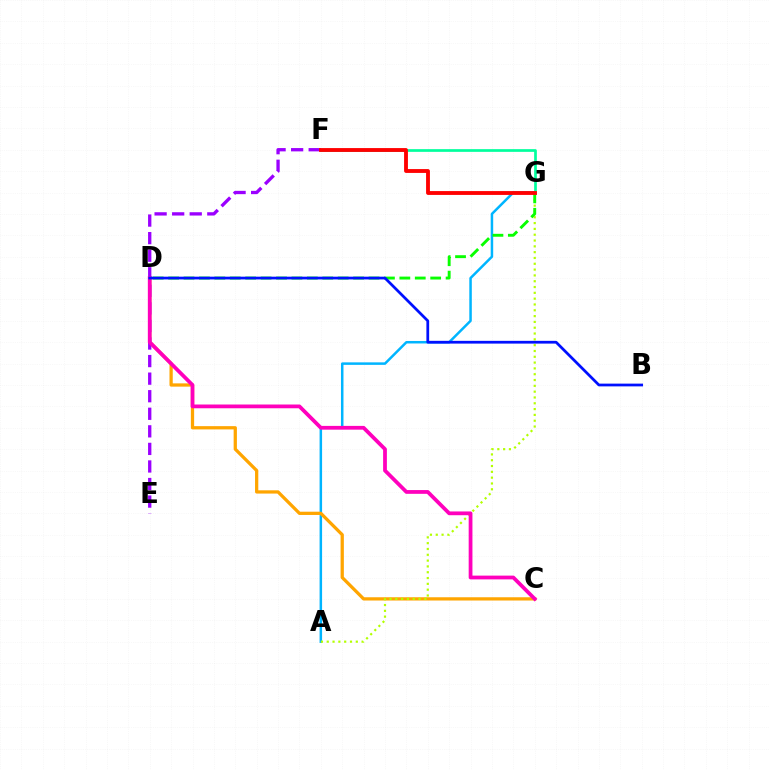{('A', 'G'): [{'color': '#00b5ff', 'line_style': 'solid', 'thickness': 1.8}, {'color': '#b3ff00', 'line_style': 'dotted', 'thickness': 1.58}], ('C', 'D'): [{'color': '#ffa500', 'line_style': 'solid', 'thickness': 2.35}, {'color': '#ff00bd', 'line_style': 'solid', 'thickness': 2.71}], ('E', 'F'): [{'color': '#9b00ff', 'line_style': 'dashed', 'thickness': 2.39}], ('D', 'G'): [{'color': '#08ff00', 'line_style': 'dashed', 'thickness': 2.09}], ('F', 'G'): [{'color': '#00ff9d', 'line_style': 'solid', 'thickness': 1.95}, {'color': '#ff0000', 'line_style': 'solid', 'thickness': 2.77}], ('B', 'D'): [{'color': '#0010ff', 'line_style': 'solid', 'thickness': 1.98}]}